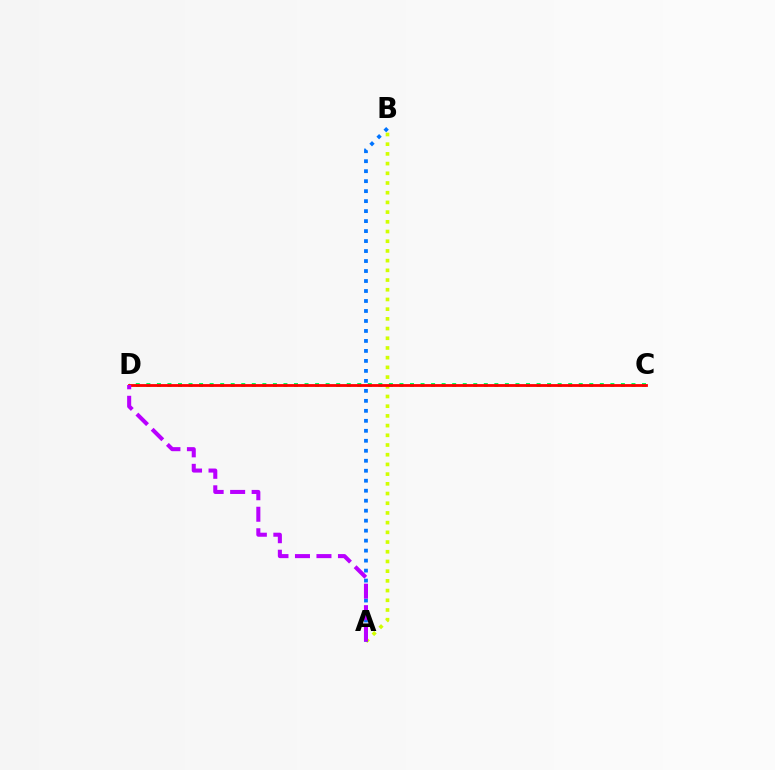{('A', 'B'): [{'color': '#d1ff00', 'line_style': 'dotted', 'thickness': 2.64}, {'color': '#0074ff', 'line_style': 'dotted', 'thickness': 2.71}], ('C', 'D'): [{'color': '#00ff5c', 'line_style': 'dotted', 'thickness': 2.87}, {'color': '#ff0000', 'line_style': 'solid', 'thickness': 2.02}], ('A', 'D'): [{'color': '#b900ff', 'line_style': 'dashed', 'thickness': 2.92}]}